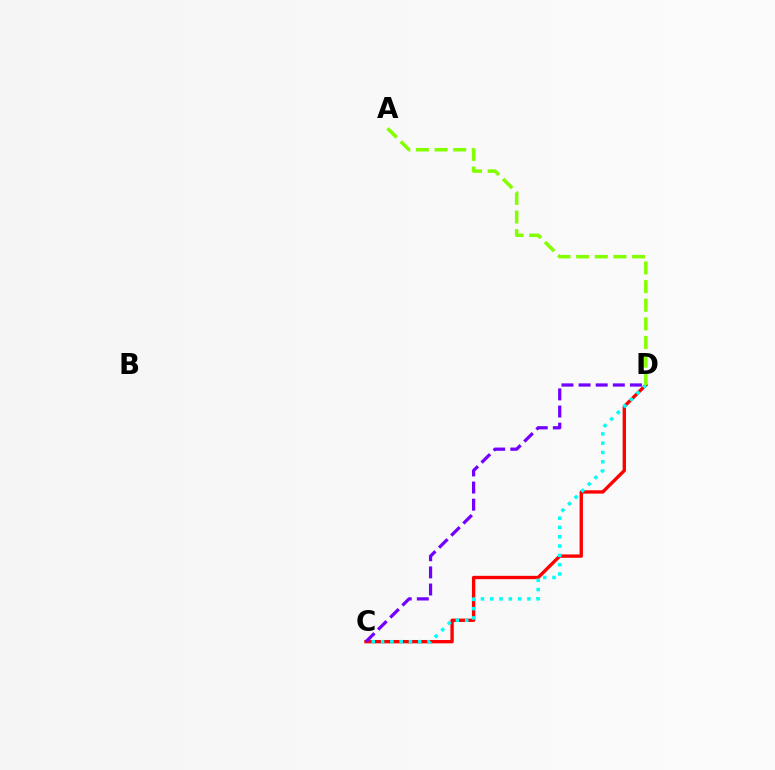{('C', 'D'): [{'color': '#ff0000', 'line_style': 'solid', 'thickness': 2.41}, {'color': '#00fff6', 'line_style': 'dotted', 'thickness': 2.52}, {'color': '#7200ff', 'line_style': 'dashed', 'thickness': 2.33}], ('A', 'D'): [{'color': '#84ff00', 'line_style': 'dashed', 'thickness': 2.53}]}